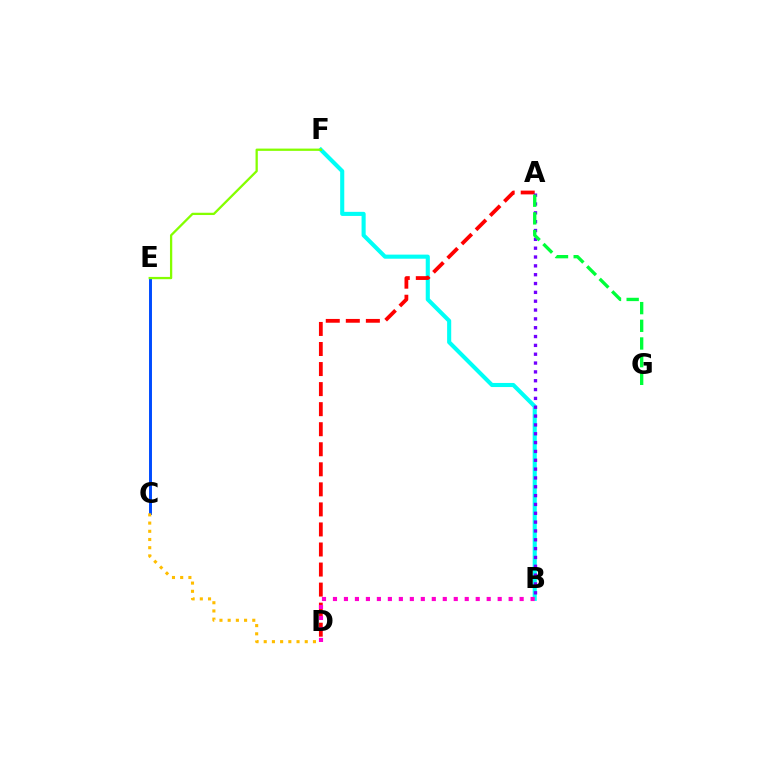{('B', 'F'): [{'color': '#00fff6', 'line_style': 'solid', 'thickness': 2.95}], ('C', 'E'): [{'color': '#004bff', 'line_style': 'solid', 'thickness': 2.12}], ('C', 'D'): [{'color': '#ffbd00', 'line_style': 'dotted', 'thickness': 2.23}], ('A', 'D'): [{'color': '#ff0000', 'line_style': 'dashed', 'thickness': 2.72}], ('A', 'B'): [{'color': '#7200ff', 'line_style': 'dotted', 'thickness': 2.4}], ('E', 'F'): [{'color': '#84ff00', 'line_style': 'solid', 'thickness': 1.64}], ('B', 'D'): [{'color': '#ff00cf', 'line_style': 'dotted', 'thickness': 2.98}], ('A', 'G'): [{'color': '#00ff39', 'line_style': 'dashed', 'thickness': 2.4}]}